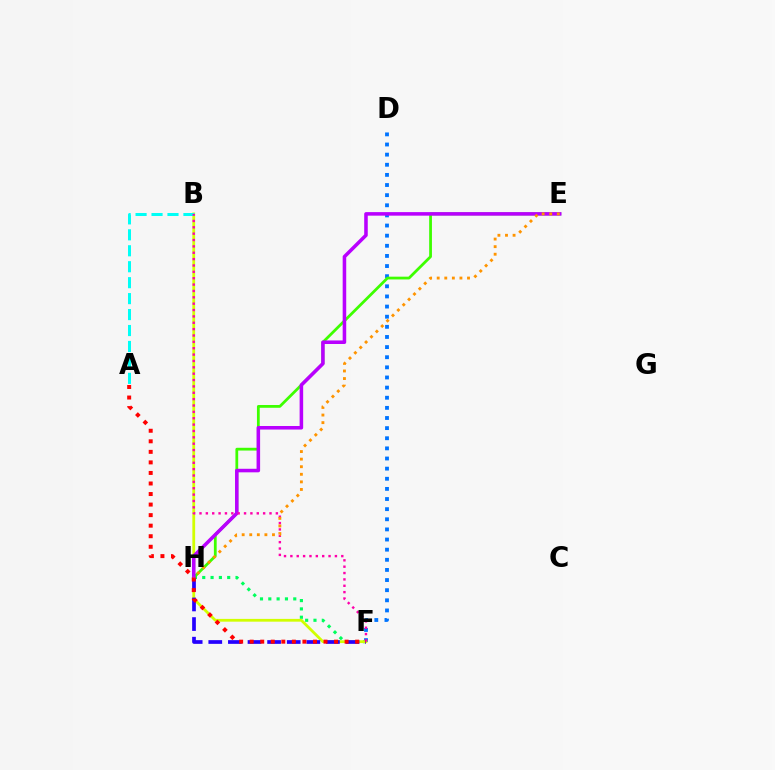{('F', 'H'): [{'color': '#00ff5c', 'line_style': 'dotted', 'thickness': 2.26}, {'color': '#2500ff', 'line_style': 'dashed', 'thickness': 2.66}], ('D', 'F'): [{'color': '#0074ff', 'line_style': 'dotted', 'thickness': 2.75}], ('B', 'F'): [{'color': '#d1ff00', 'line_style': 'solid', 'thickness': 2.01}, {'color': '#ff00ac', 'line_style': 'dotted', 'thickness': 1.73}], ('A', 'B'): [{'color': '#00fff6', 'line_style': 'dashed', 'thickness': 2.17}], ('E', 'H'): [{'color': '#3dff00', 'line_style': 'solid', 'thickness': 1.99}, {'color': '#b900ff', 'line_style': 'solid', 'thickness': 2.55}, {'color': '#ff9400', 'line_style': 'dotted', 'thickness': 2.06}], ('A', 'F'): [{'color': '#ff0000', 'line_style': 'dotted', 'thickness': 2.87}]}